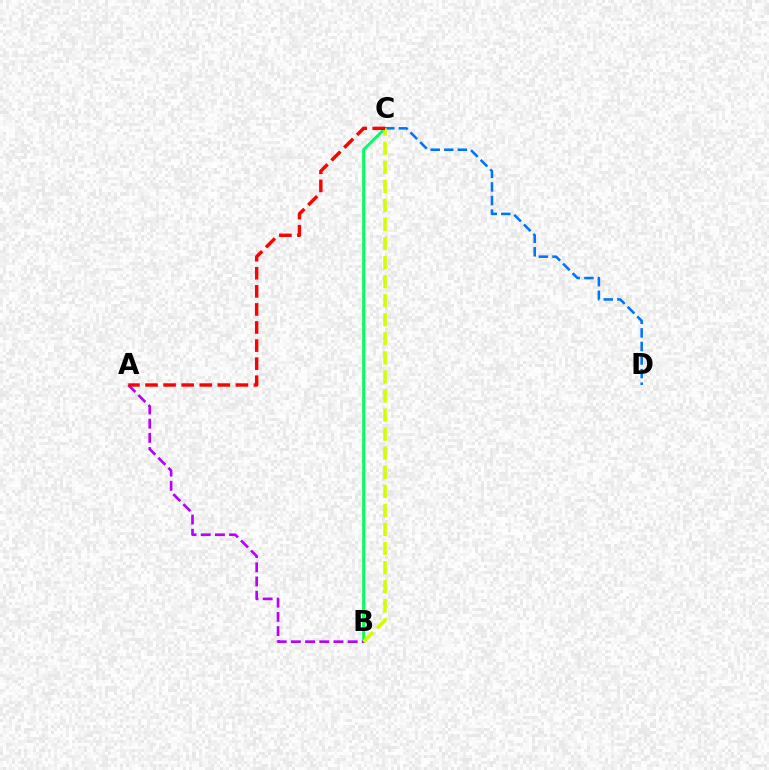{('B', 'C'): [{'color': '#00ff5c', 'line_style': 'solid', 'thickness': 2.07}, {'color': '#d1ff00', 'line_style': 'dashed', 'thickness': 2.59}], ('A', 'B'): [{'color': '#b900ff', 'line_style': 'dashed', 'thickness': 1.93}], ('C', 'D'): [{'color': '#0074ff', 'line_style': 'dashed', 'thickness': 1.84}], ('A', 'C'): [{'color': '#ff0000', 'line_style': 'dashed', 'thickness': 2.46}]}